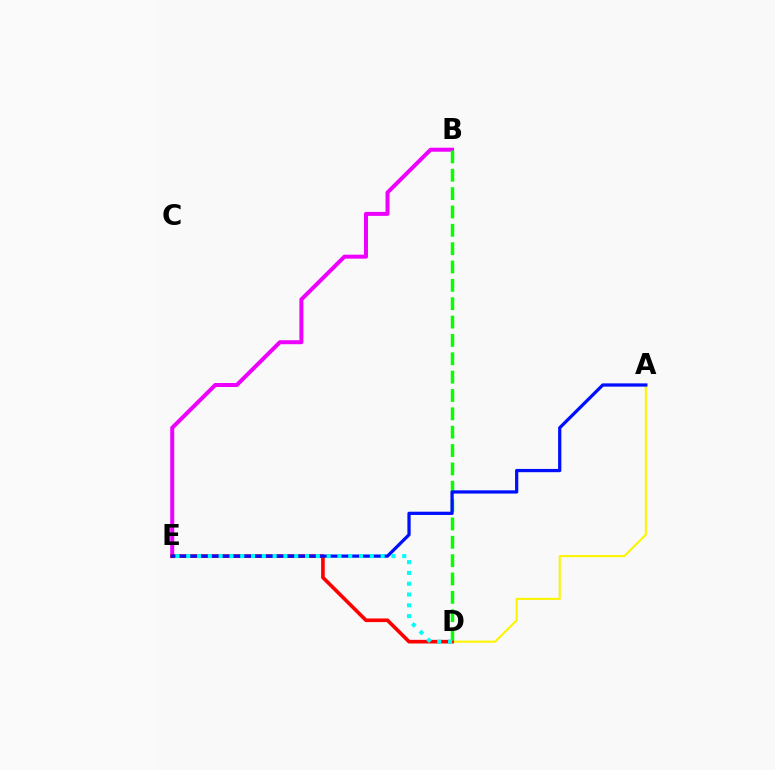{('B', 'E'): [{'color': '#ee00ff', 'line_style': 'solid', 'thickness': 2.87}], ('A', 'D'): [{'color': '#fcf500', 'line_style': 'solid', 'thickness': 1.51}], ('D', 'E'): [{'color': '#ff0000', 'line_style': 'solid', 'thickness': 2.62}, {'color': '#00fff6', 'line_style': 'dotted', 'thickness': 2.93}], ('B', 'D'): [{'color': '#08ff00', 'line_style': 'dashed', 'thickness': 2.49}], ('A', 'E'): [{'color': '#0010ff', 'line_style': 'solid', 'thickness': 2.34}]}